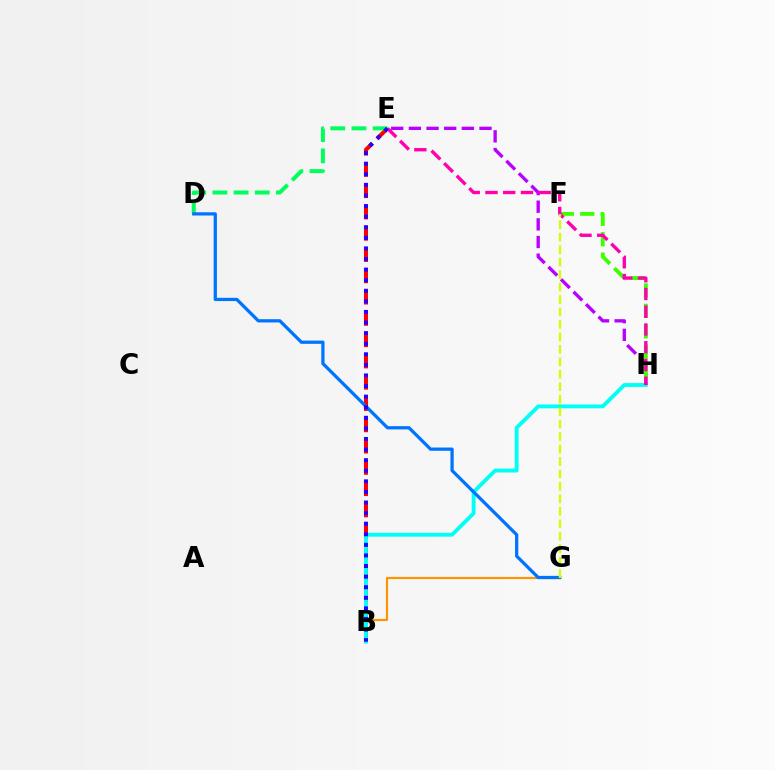{('B', 'G'): [{'color': '#ff9400', 'line_style': 'solid', 'thickness': 1.56}], ('B', 'E'): [{'color': '#ff0000', 'line_style': 'dashed', 'thickness': 2.89}, {'color': '#2500ff', 'line_style': 'dotted', 'thickness': 2.88}], ('B', 'H'): [{'color': '#00fff6', 'line_style': 'solid', 'thickness': 2.78}], ('E', 'H'): [{'color': '#b900ff', 'line_style': 'dashed', 'thickness': 2.4}, {'color': '#ff00ac', 'line_style': 'dashed', 'thickness': 2.41}], ('F', 'H'): [{'color': '#3dff00', 'line_style': 'dashed', 'thickness': 2.77}], ('D', 'E'): [{'color': '#00ff5c', 'line_style': 'dashed', 'thickness': 2.88}], ('D', 'G'): [{'color': '#0074ff', 'line_style': 'solid', 'thickness': 2.34}], ('F', 'G'): [{'color': '#d1ff00', 'line_style': 'dashed', 'thickness': 1.69}]}